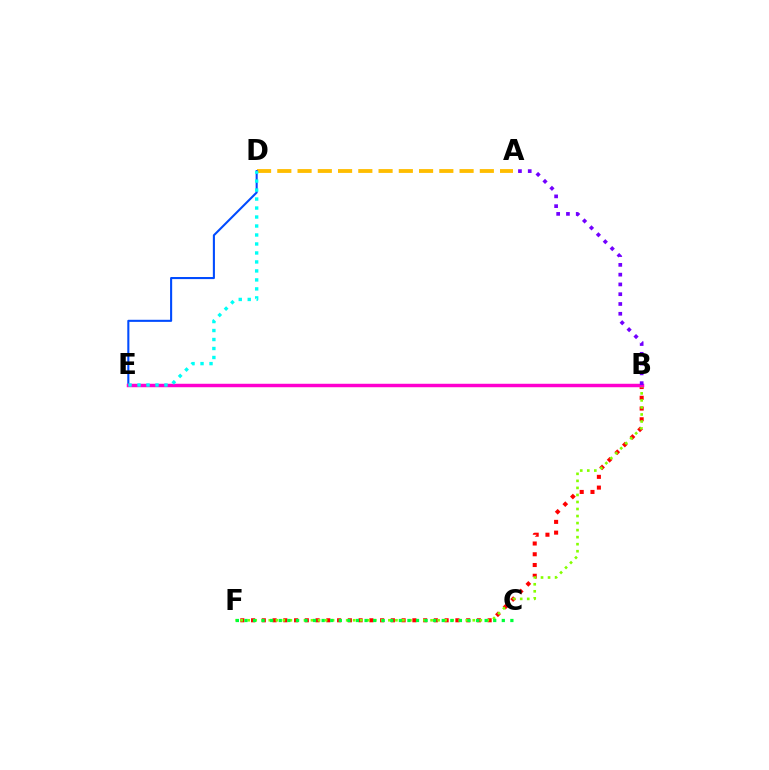{('B', 'F'): [{'color': '#ff0000', 'line_style': 'dotted', 'thickness': 2.92}, {'color': '#84ff00', 'line_style': 'dotted', 'thickness': 1.91}], ('A', 'D'): [{'color': '#ffbd00', 'line_style': 'dashed', 'thickness': 2.75}], ('D', 'E'): [{'color': '#004bff', 'line_style': 'solid', 'thickness': 1.5}, {'color': '#00fff6', 'line_style': 'dotted', 'thickness': 2.44}], ('C', 'F'): [{'color': '#00ff39', 'line_style': 'dotted', 'thickness': 2.33}], ('B', 'E'): [{'color': '#ff00cf', 'line_style': 'solid', 'thickness': 2.49}], ('A', 'B'): [{'color': '#7200ff', 'line_style': 'dotted', 'thickness': 2.66}]}